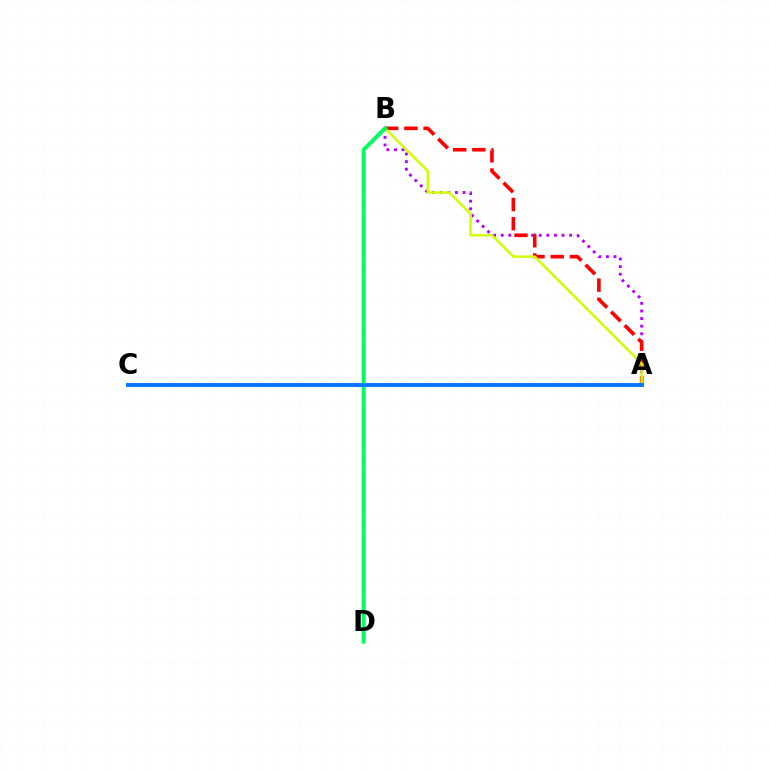{('A', 'B'): [{'color': '#b900ff', 'line_style': 'dotted', 'thickness': 2.07}, {'color': '#ff0000', 'line_style': 'dashed', 'thickness': 2.61}, {'color': '#d1ff00', 'line_style': 'solid', 'thickness': 1.76}], ('B', 'D'): [{'color': '#00ff5c', 'line_style': 'solid', 'thickness': 2.82}], ('A', 'C'): [{'color': '#0074ff', 'line_style': 'solid', 'thickness': 2.78}]}